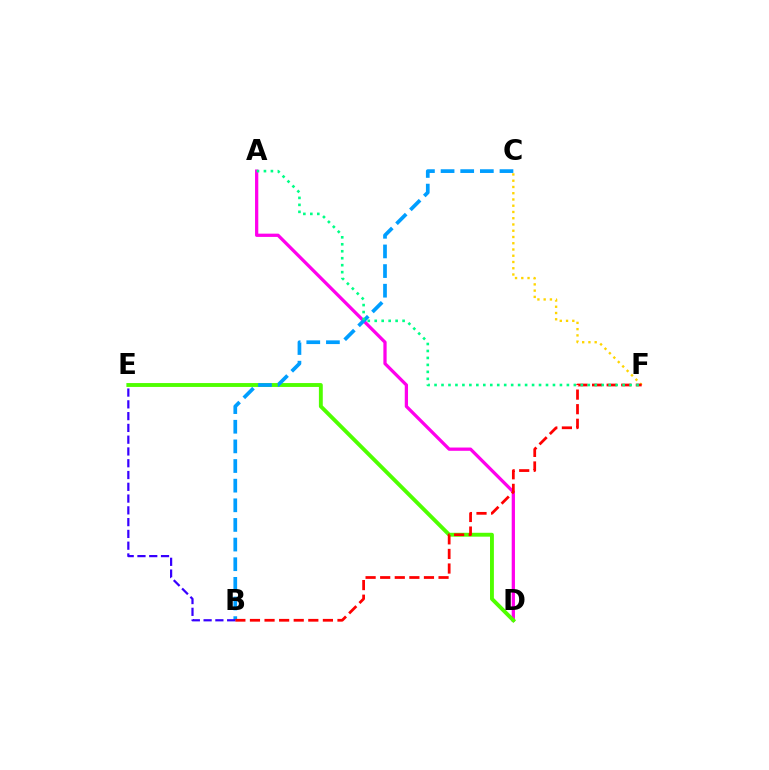{('A', 'D'): [{'color': '#ff00ed', 'line_style': 'solid', 'thickness': 2.35}], ('D', 'E'): [{'color': '#4fff00', 'line_style': 'solid', 'thickness': 2.79}], ('B', 'C'): [{'color': '#009eff', 'line_style': 'dashed', 'thickness': 2.67}], ('C', 'F'): [{'color': '#ffd500', 'line_style': 'dotted', 'thickness': 1.7}], ('B', 'F'): [{'color': '#ff0000', 'line_style': 'dashed', 'thickness': 1.98}], ('B', 'E'): [{'color': '#3700ff', 'line_style': 'dashed', 'thickness': 1.6}], ('A', 'F'): [{'color': '#00ff86', 'line_style': 'dotted', 'thickness': 1.89}]}